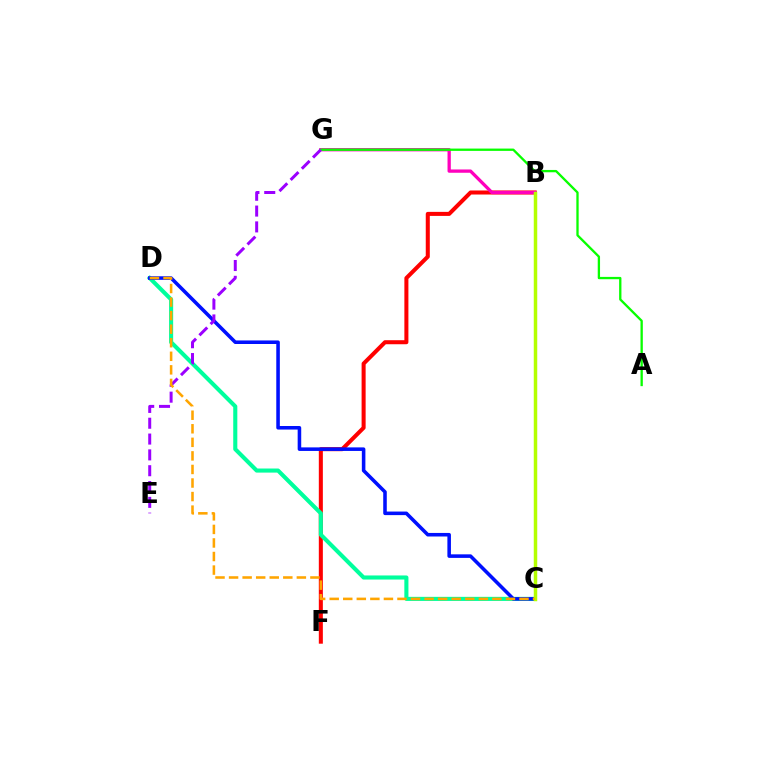{('B', 'C'): [{'color': '#00b5ff', 'line_style': 'dashed', 'thickness': 1.96}, {'color': '#b3ff00', 'line_style': 'solid', 'thickness': 2.5}], ('B', 'F'): [{'color': '#ff0000', 'line_style': 'solid', 'thickness': 2.91}], ('C', 'D'): [{'color': '#00ff9d', 'line_style': 'solid', 'thickness': 2.94}, {'color': '#0010ff', 'line_style': 'solid', 'thickness': 2.56}, {'color': '#ffa500', 'line_style': 'dashed', 'thickness': 1.84}], ('B', 'G'): [{'color': '#ff00bd', 'line_style': 'solid', 'thickness': 2.37}], ('A', 'G'): [{'color': '#08ff00', 'line_style': 'solid', 'thickness': 1.67}], ('E', 'G'): [{'color': '#9b00ff', 'line_style': 'dashed', 'thickness': 2.15}]}